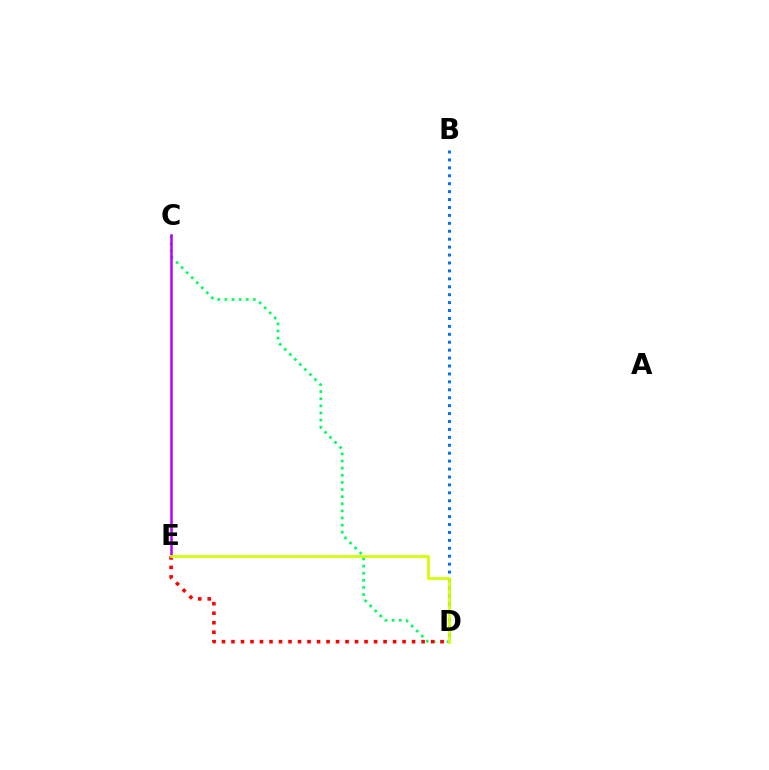{('B', 'D'): [{'color': '#0074ff', 'line_style': 'dotted', 'thickness': 2.15}], ('C', 'D'): [{'color': '#00ff5c', 'line_style': 'dotted', 'thickness': 1.93}], ('D', 'E'): [{'color': '#ff0000', 'line_style': 'dotted', 'thickness': 2.58}, {'color': '#d1ff00', 'line_style': 'solid', 'thickness': 1.95}], ('C', 'E'): [{'color': '#b900ff', 'line_style': 'solid', 'thickness': 1.81}]}